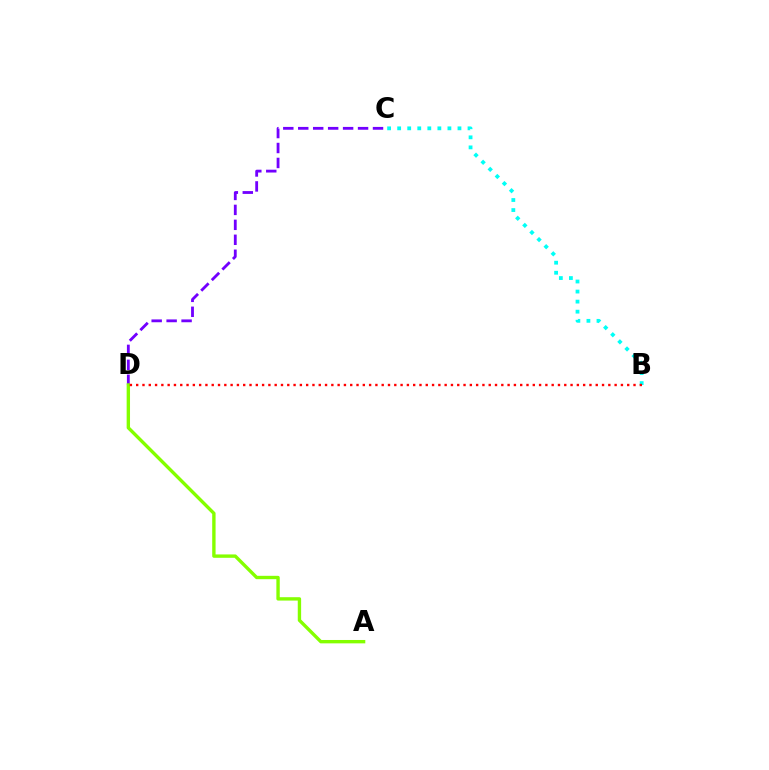{('B', 'C'): [{'color': '#00fff6', 'line_style': 'dotted', 'thickness': 2.73}], ('C', 'D'): [{'color': '#7200ff', 'line_style': 'dashed', 'thickness': 2.03}], ('A', 'D'): [{'color': '#84ff00', 'line_style': 'solid', 'thickness': 2.43}], ('B', 'D'): [{'color': '#ff0000', 'line_style': 'dotted', 'thickness': 1.71}]}